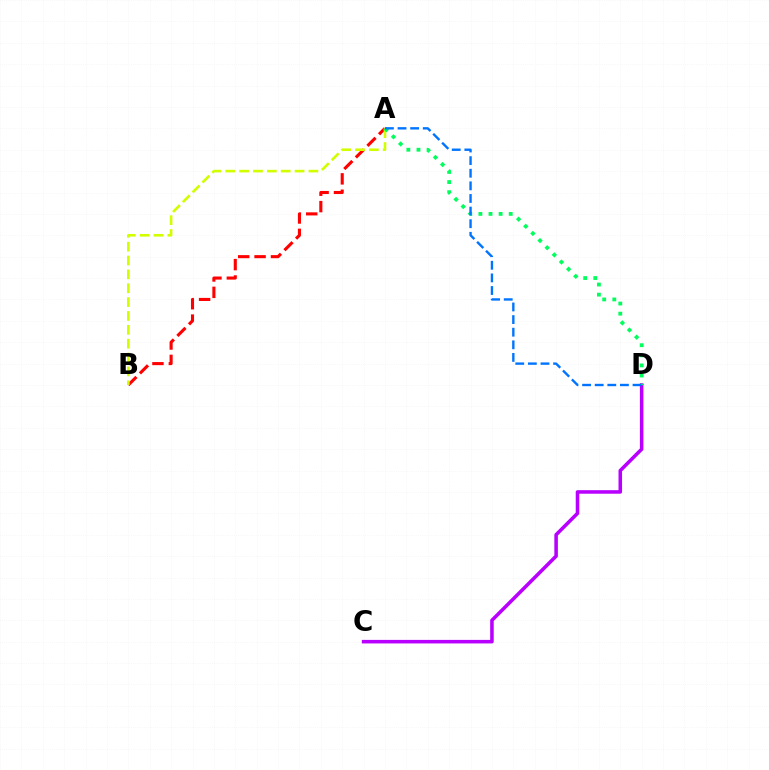{('C', 'D'): [{'color': '#b900ff', 'line_style': 'solid', 'thickness': 2.55}], ('A', 'B'): [{'color': '#ff0000', 'line_style': 'dashed', 'thickness': 2.23}, {'color': '#d1ff00', 'line_style': 'dashed', 'thickness': 1.88}], ('A', 'D'): [{'color': '#00ff5c', 'line_style': 'dotted', 'thickness': 2.75}, {'color': '#0074ff', 'line_style': 'dashed', 'thickness': 1.71}]}